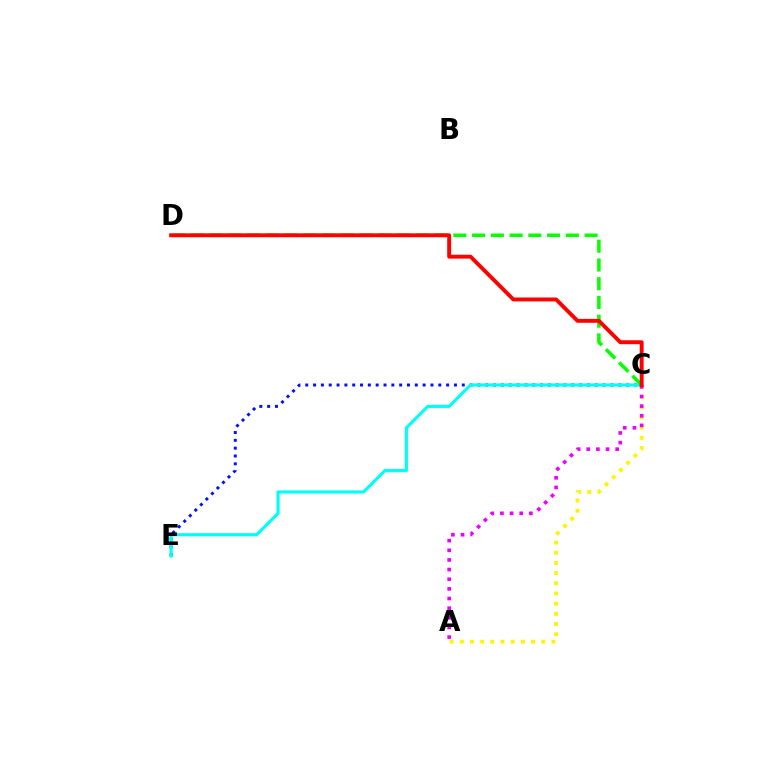{('A', 'C'): [{'color': '#fcf500', 'line_style': 'dotted', 'thickness': 2.77}, {'color': '#ee00ff', 'line_style': 'dotted', 'thickness': 2.62}], ('C', 'E'): [{'color': '#0010ff', 'line_style': 'dotted', 'thickness': 2.13}, {'color': '#00fff6', 'line_style': 'solid', 'thickness': 2.26}], ('C', 'D'): [{'color': '#08ff00', 'line_style': 'dashed', 'thickness': 2.55}, {'color': '#ff0000', 'line_style': 'solid', 'thickness': 2.81}]}